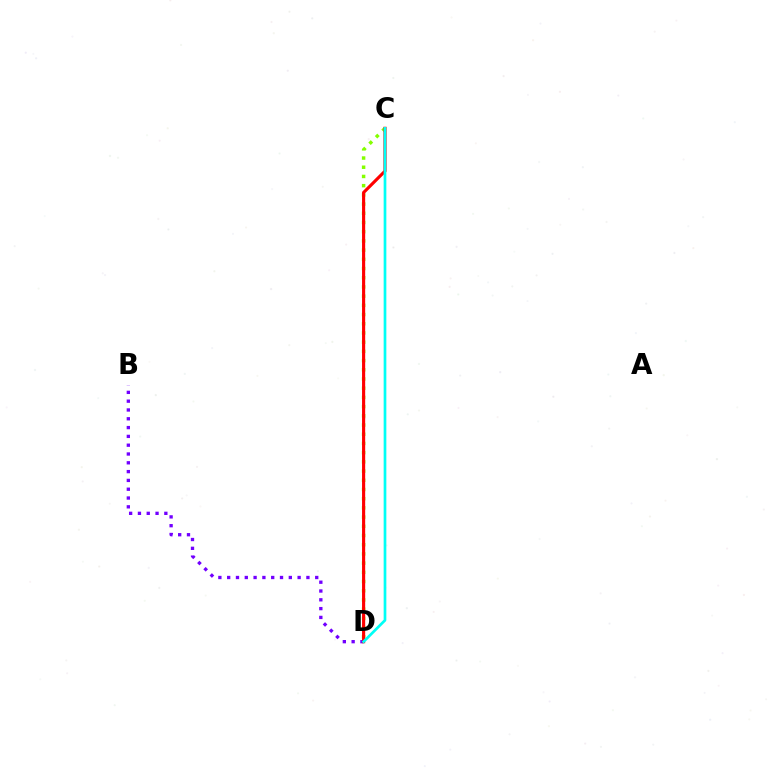{('B', 'D'): [{'color': '#7200ff', 'line_style': 'dotted', 'thickness': 2.39}], ('C', 'D'): [{'color': '#84ff00', 'line_style': 'dotted', 'thickness': 2.5}, {'color': '#ff0000', 'line_style': 'solid', 'thickness': 2.26}, {'color': '#00fff6', 'line_style': 'solid', 'thickness': 1.94}]}